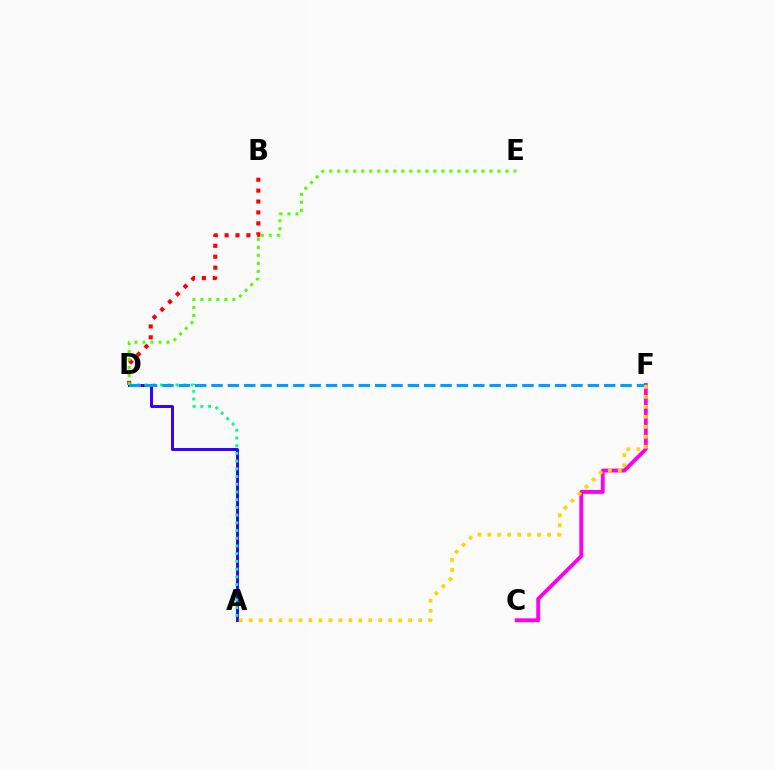{('B', 'D'): [{'color': '#ff0000', 'line_style': 'dotted', 'thickness': 2.97}], ('A', 'D'): [{'color': '#3700ff', 'line_style': 'solid', 'thickness': 2.14}, {'color': '#00ff86', 'line_style': 'dotted', 'thickness': 2.1}], ('D', 'E'): [{'color': '#4fff00', 'line_style': 'dotted', 'thickness': 2.18}], ('C', 'F'): [{'color': '#ff00ed', 'line_style': 'solid', 'thickness': 2.79}], ('D', 'F'): [{'color': '#009eff', 'line_style': 'dashed', 'thickness': 2.22}], ('A', 'F'): [{'color': '#ffd500', 'line_style': 'dotted', 'thickness': 2.71}]}